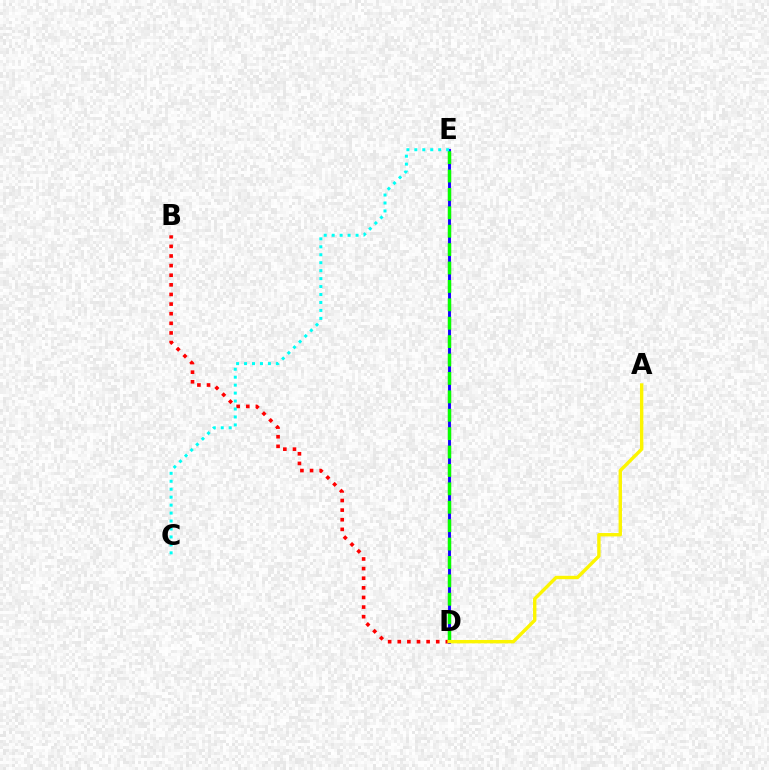{('B', 'D'): [{'color': '#ff0000', 'line_style': 'dotted', 'thickness': 2.61}], ('D', 'E'): [{'color': '#ee00ff', 'line_style': 'solid', 'thickness': 2.23}, {'color': '#0010ff', 'line_style': 'solid', 'thickness': 1.96}, {'color': '#08ff00', 'line_style': 'dashed', 'thickness': 2.5}], ('A', 'D'): [{'color': '#fcf500', 'line_style': 'solid', 'thickness': 2.44}], ('C', 'E'): [{'color': '#00fff6', 'line_style': 'dotted', 'thickness': 2.16}]}